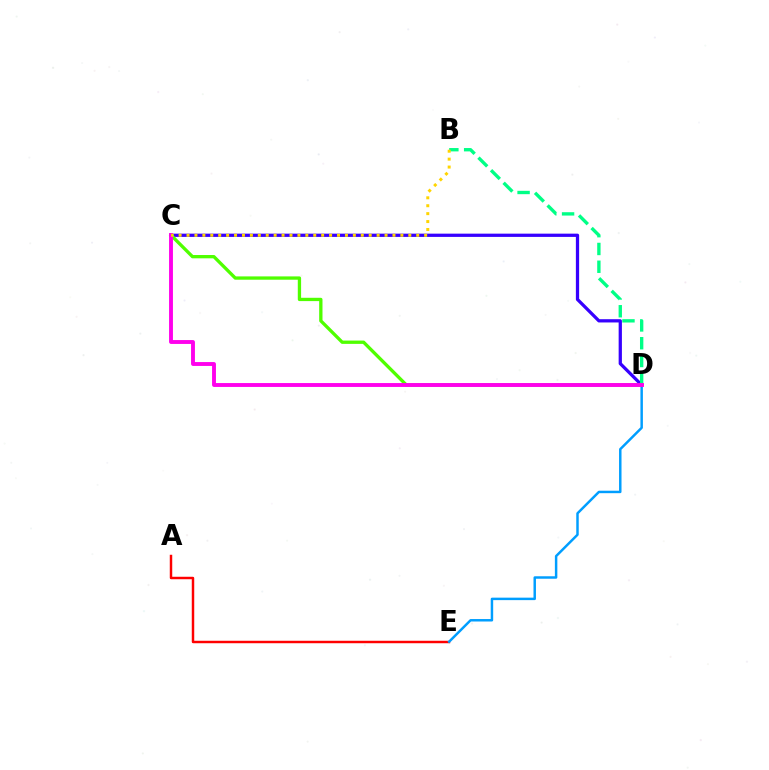{('A', 'E'): [{'color': '#ff0000', 'line_style': 'solid', 'thickness': 1.77}], ('D', 'E'): [{'color': '#009eff', 'line_style': 'solid', 'thickness': 1.78}], ('C', 'D'): [{'color': '#3700ff', 'line_style': 'solid', 'thickness': 2.34}, {'color': '#4fff00', 'line_style': 'solid', 'thickness': 2.38}, {'color': '#ff00ed', 'line_style': 'solid', 'thickness': 2.8}], ('B', 'D'): [{'color': '#00ff86', 'line_style': 'dashed', 'thickness': 2.42}], ('B', 'C'): [{'color': '#ffd500', 'line_style': 'dotted', 'thickness': 2.15}]}